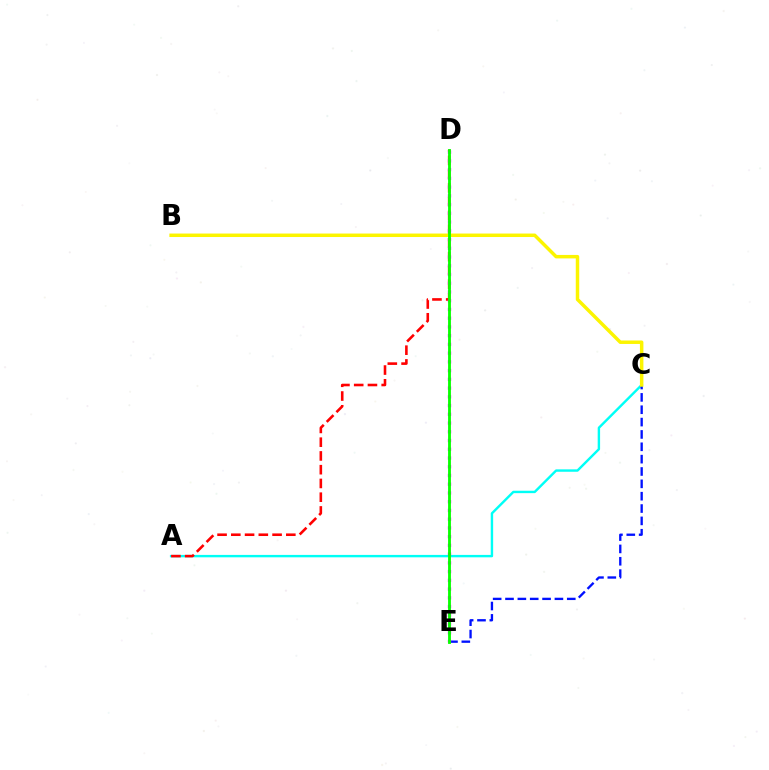{('A', 'C'): [{'color': '#00fff6', 'line_style': 'solid', 'thickness': 1.74}], ('C', 'E'): [{'color': '#0010ff', 'line_style': 'dashed', 'thickness': 1.68}], ('A', 'D'): [{'color': '#ff0000', 'line_style': 'dashed', 'thickness': 1.87}], ('D', 'E'): [{'color': '#ee00ff', 'line_style': 'dotted', 'thickness': 2.37}, {'color': '#08ff00', 'line_style': 'solid', 'thickness': 2.05}], ('B', 'C'): [{'color': '#fcf500', 'line_style': 'solid', 'thickness': 2.5}]}